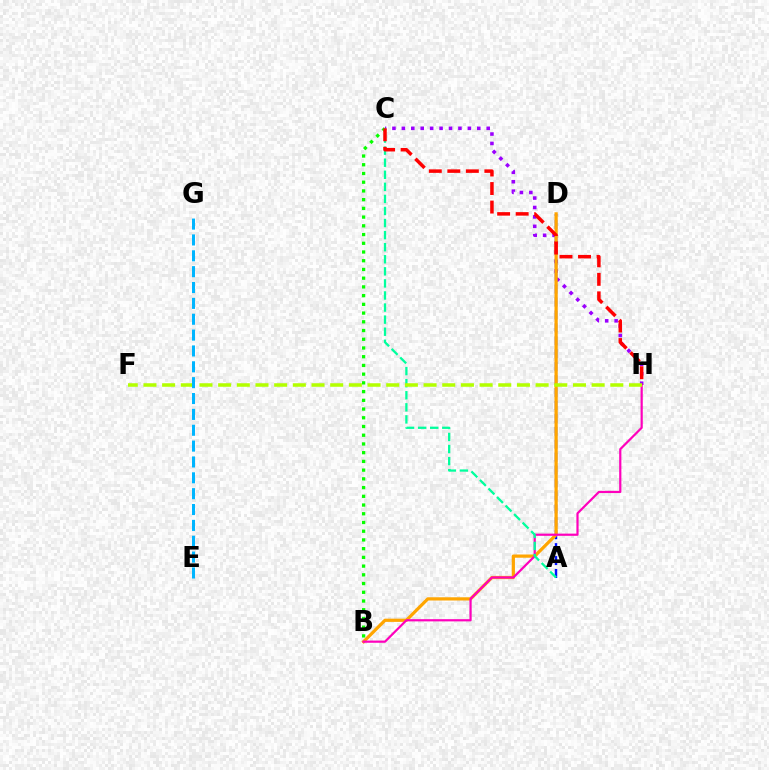{('C', 'H'): [{'color': '#9b00ff', 'line_style': 'dotted', 'thickness': 2.56}, {'color': '#ff0000', 'line_style': 'dashed', 'thickness': 2.52}], ('A', 'D'): [{'color': '#0010ff', 'line_style': 'dashed', 'thickness': 1.76}], ('B', 'C'): [{'color': '#08ff00', 'line_style': 'dotted', 'thickness': 2.37}], ('B', 'D'): [{'color': '#ffa500', 'line_style': 'solid', 'thickness': 2.32}], ('B', 'H'): [{'color': '#ff00bd', 'line_style': 'solid', 'thickness': 1.59}], ('A', 'C'): [{'color': '#00ff9d', 'line_style': 'dashed', 'thickness': 1.64}], ('F', 'H'): [{'color': '#b3ff00', 'line_style': 'dashed', 'thickness': 2.54}], ('E', 'G'): [{'color': '#00b5ff', 'line_style': 'dashed', 'thickness': 2.15}]}